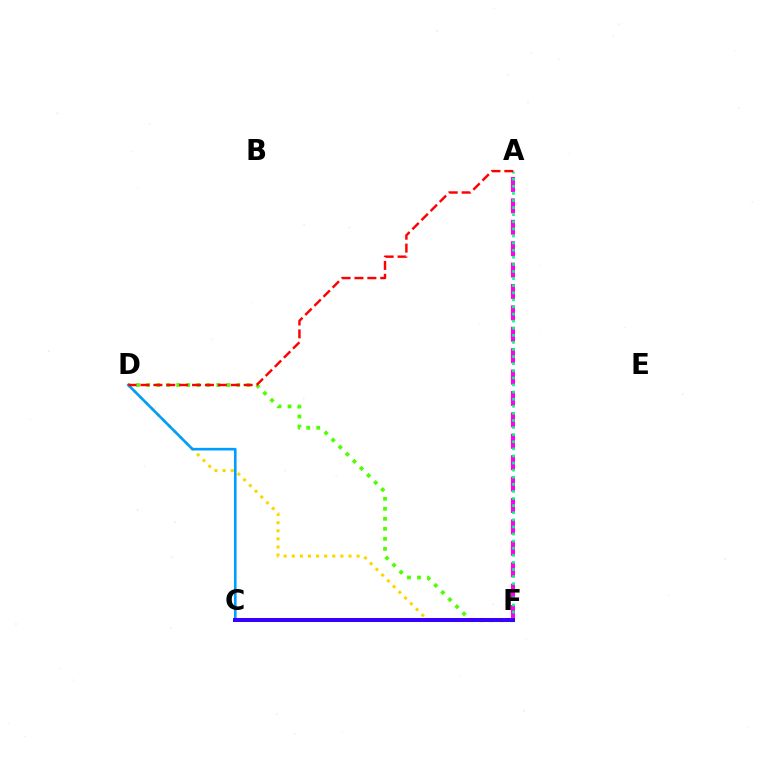{('A', 'F'): [{'color': '#ff00ed', 'line_style': 'dashed', 'thickness': 2.91}, {'color': '#00ff86', 'line_style': 'dotted', 'thickness': 1.93}], ('D', 'F'): [{'color': '#4fff00', 'line_style': 'dotted', 'thickness': 2.72}, {'color': '#ffd500', 'line_style': 'dotted', 'thickness': 2.2}], ('C', 'D'): [{'color': '#009eff', 'line_style': 'solid', 'thickness': 1.9}], ('A', 'D'): [{'color': '#ff0000', 'line_style': 'dashed', 'thickness': 1.75}], ('C', 'F'): [{'color': '#3700ff', 'line_style': 'solid', 'thickness': 2.86}]}